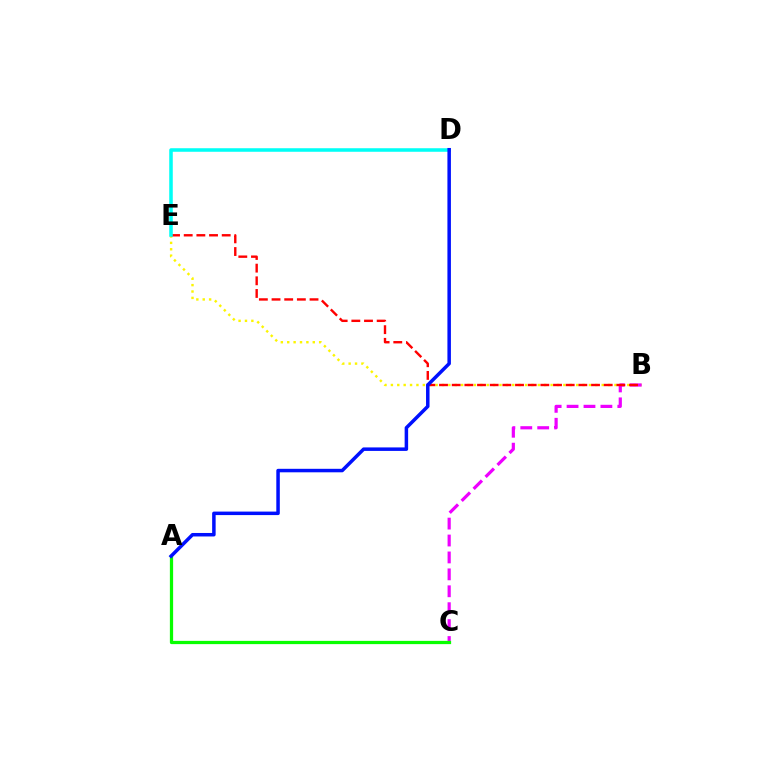{('B', 'E'): [{'color': '#fcf500', 'line_style': 'dotted', 'thickness': 1.74}, {'color': '#ff0000', 'line_style': 'dashed', 'thickness': 1.72}], ('B', 'C'): [{'color': '#ee00ff', 'line_style': 'dashed', 'thickness': 2.3}], ('A', 'C'): [{'color': '#08ff00', 'line_style': 'solid', 'thickness': 2.34}], ('D', 'E'): [{'color': '#00fff6', 'line_style': 'solid', 'thickness': 2.55}], ('A', 'D'): [{'color': '#0010ff', 'line_style': 'solid', 'thickness': 2.52}]}